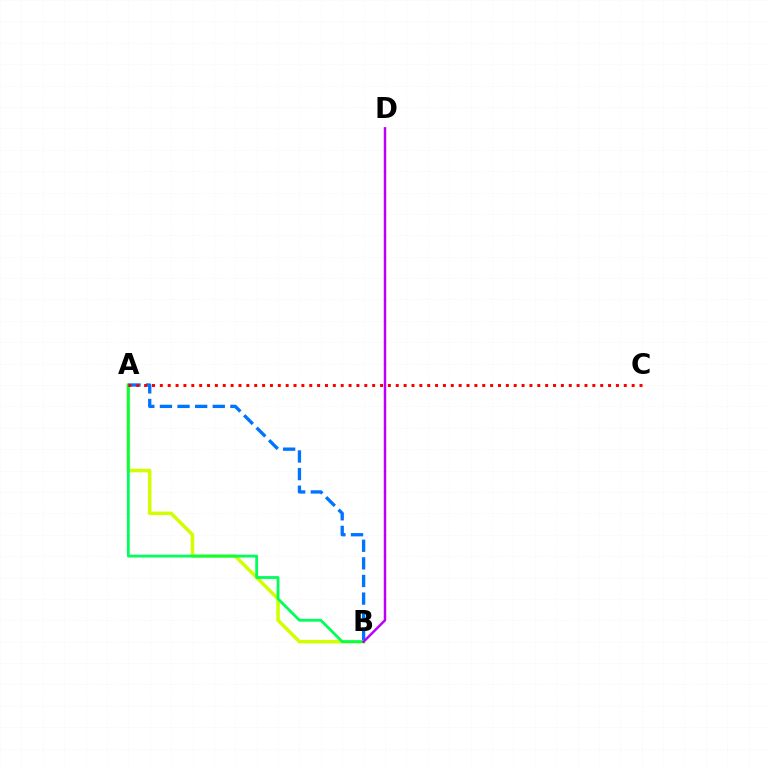{('A', 'B'): [{'color': '#d1ff00', 'line_style': 'solid', 'thickness': 2.53}, {'color': '#00ff5c', 'line_style': 'solid', 'thickness': 2.02}, {'color': '#0074ff', 'line_style': 'dashed', 'thickness': 2.39}], ('B', 'D'): [{'color': '#b900ff', 'line_style': 'solid', 'thickness': 1.78}], ('A', 'C'): [{'color': '#ff0000', 'line_style': 'dotted', 'thickness': 2.14}]}